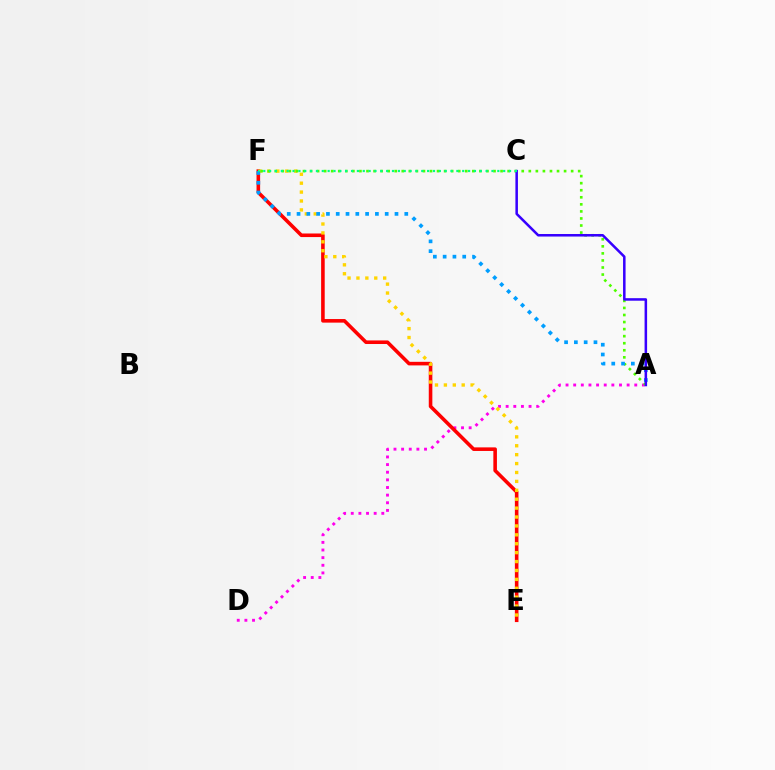{('A', 'D'): [{'color': '#ff00ed', 'line_style': 'dotted', 'thickness': 2.07}], ('E', 'F'): [{'color': '#ff0000', 'line_style': 'solid', 'thickness': 2.58}, {'color': '#ffd500', 'line_style': 'dotted', 'thickness': 2.42}], ('A', 'F'): [{'color': '#4fff00', 'line_style': 'dotted', 'thickness': 1.92}, {'color': '#009eff', 'line_style': 'dotted', 'thickness': 2.66}], ('A', 'C'): [{'color': '#3700ff', 'line_style': 'solid', 'thickness': 1.82}], ('C', 'F'): [{'color': '#00ff86', 'line_style': 'dotted', 'thickness': 1.59}]}